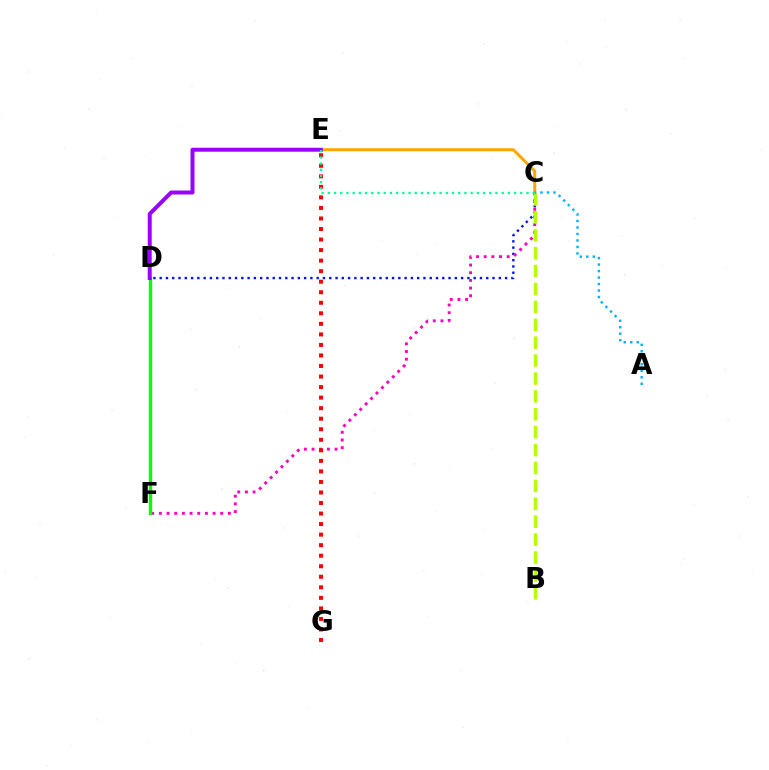{('C', 'D'): [{'color': '#0010ff', 'line_style': 'dotted', 'thickness': 1.71}], ('C', 'F'): [{'color': '#ff00bd', 'line_style': 'dotted', 'thickness': 2.08}], ('E', 'G'): [{'color': '#ff0000', 'line_style': 'dotted', 'thickness': 2.86}], ('B', 'C'): [{'color': '#b3ff00', 'line_style': 'dashed', 'thickness': 2.43}], ('C', 'E'): [{'color': '#ffa500', 'line_style': 'solid', 'thickness': 2.16}, {'color': '#00ff9d', 'line_style': 'dotted', 'thickness': 1.69}], ('A', 'C'): [{'color': '#00b5ff', 'line_style': 'dotted', 'thickness': 1.77}], ('D', 'F'): [{'color': '#08ff00', 'line_style': 'solid', 'thickness': 2.41}], ('D', 'E'): [{'color': '#9b00ff', 'line_style': 'solid', 'thickness': 2.85}]}